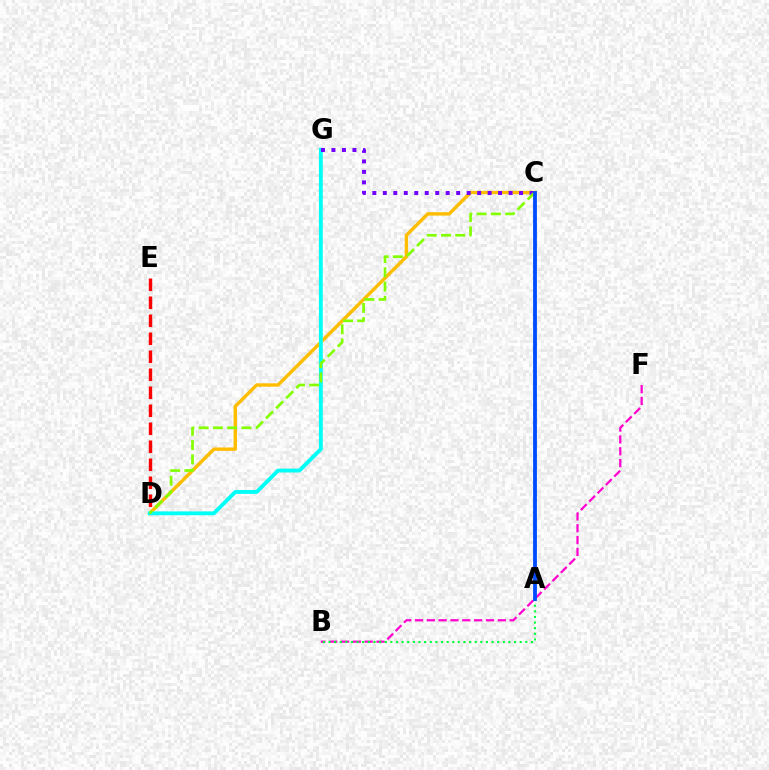{('B', 'F'): [{'color': '#ff00cf', 'line_style': 'dashed', 'thickness': 1.61}], ('A', 'B'): [{'color': '#00ff39', 'line_style': 'dotted', 'thickness': 1.53}], ('C', 'D'): [{'color': '#ffbd00', 'line_style': 'solid', 'thickness': 2.44}, {'color': '#84ff00', 'line_style': 'dashed', 'thickness': 1.94}], ('D', 'E'): [{'color': '#ff0000', 'line_style': 'dashed', 'thickness': 2.45}], ('D', 'G'): [{'color': '#00fff6', 'line_style': 'solid', 'thickness': 2.78}], ('C', 'G'): [{'color': '#7200ff', 'line_style': 'dotted', 'thickness': 2.85}], ('A', 'C'): [{'color': '#004bff', 'line_style': 'solid', 'thickness': 2.75}]}